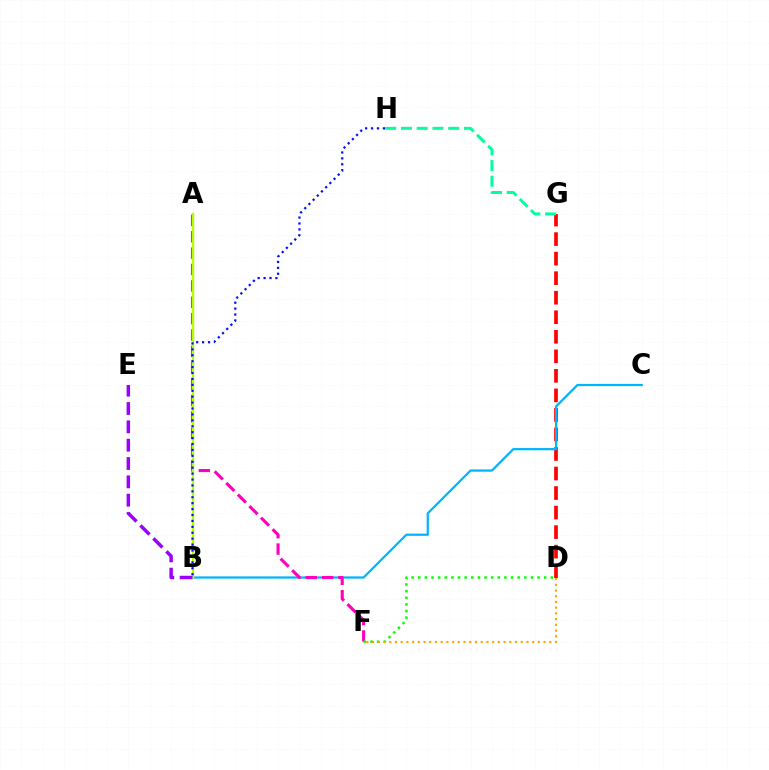{('D', 'G'): [{'color': '#ff0000', 'line_style': 'dashed', 'thickness': 2.65}], ('B', 'C'): [{'color': '#00b5ff', 'line_style': 'solid', 'thickness': 1.62}], ('A', 'F'): [{'color': '#ff00bd', 'line_style': 'dashed', 'thickness': 2.22}], ('D', 'F'): [{'color': '#08ff00', 'line_style': 'dotted', 'thickness': 1.8}, {'color': '#ffa500', 'line_style': 'dotted', 'thickness': 1.55}], ('A', 'B'): [{'color': '#b3ff00', 'line_style': 'solid', 'thickness': 1.71}], ('B', 'H'): [{'color': '#0010ff', 'line_style': 'dotted', 'thickness': 1.61}], ('G', 'H'): [{'color': '#00ff9d', 'line_style': 'dashed', 'thickness': 2.14}], ('B', 'E'): [{'color': '#9b00ff', 'line_style': 'dashed', 'thickness': 2.49}]}